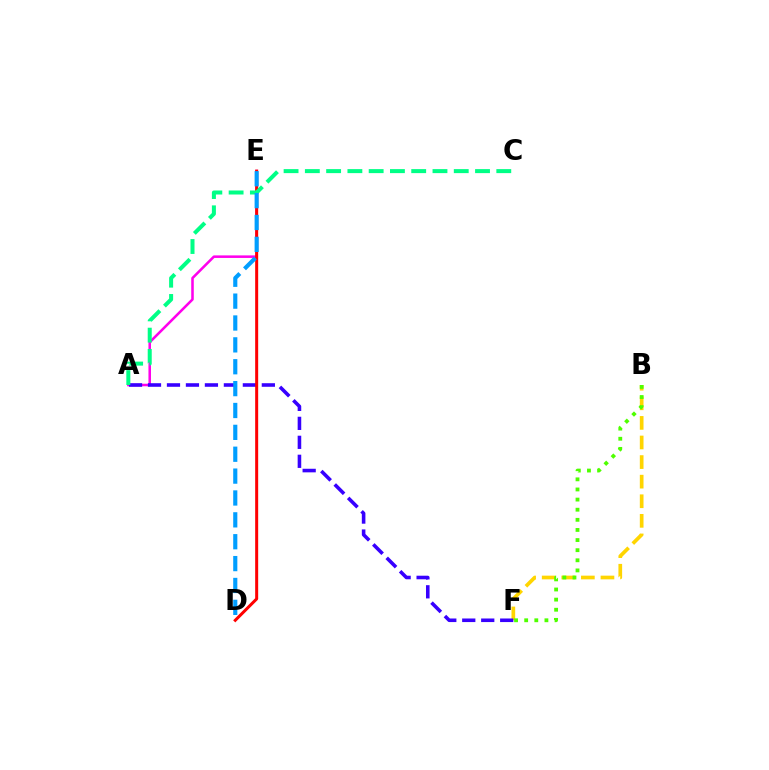{('A', 'E'): [{'color': '#ff00ed', 'line_style': 'solid', 'thickness': 1.84}], ('B', 'F'): [{'color': '#ffd500', 'line_style': 'dashed', 'thickness': 2.66}, {'color': '#4fff00', 'line_style': 'dotted', 'thickness': 2.75}], ('A', 'F'): [{'color': '#3700ff', 'line_style': 'dashed', 'thickness': 2.58}], ('D', 'E'): [{'color': '#ff0000', 'line_style': 'solid', 'thickness': 2.17}, {'color': '#009eff', 'line_style': 'dashed', 'thickness': 2.97}], ('A', 'C'): [{'color': '#00ff86', 'line_style': 'dashed', 'thickness': 2.89}]}